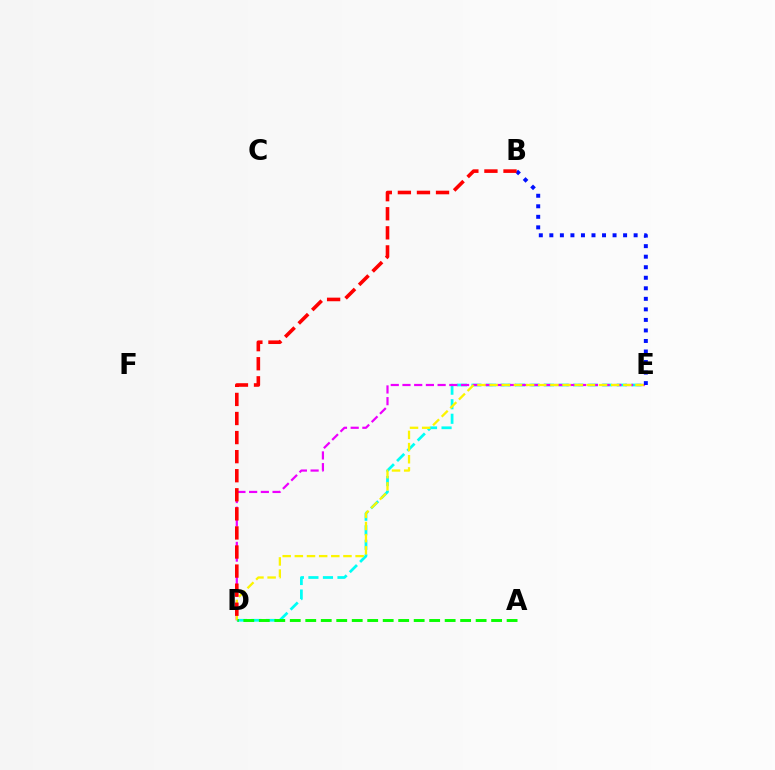{('D', 'E'): [{'color': '#00fff6', 'line_style': 'dashed', 'thickness': 1.97}, {'color': '#ee00ff', 'line_style': 'dashed', 'thickness': 1.59}, {'color': '#fcf500', 'line_style': 'dashed', 'thickness': 1.65}], ('B', 'E'): [{'color': '#0010ff', 'line_style': 'dotted', 'thickness': 2.86}], ('B', 'D'): [{'color': '#ff0000', 'line_style': 'dashed', 'thickness': 2.59}], ('A', 'D'): [{'color': '#08ff00', 'line_style': 'dashed', 'thickness': 2.1}]}